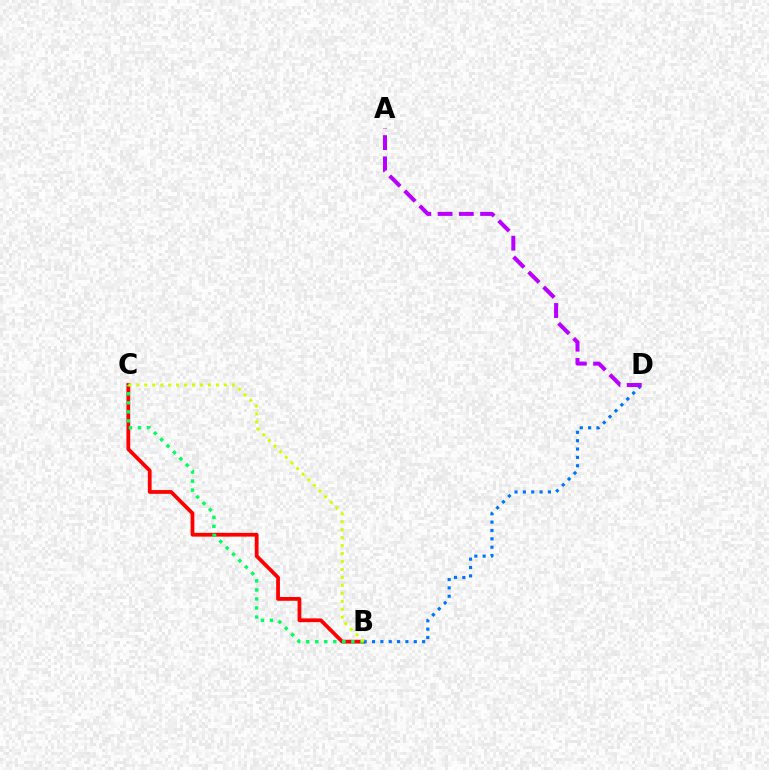{('B', 'C'): [{'color': '#ff0000', 'line_style': 'solid', 'thickness': 2.72}, {'color': '#00ff5c', 'line_style': 'dotted', 'thickness': 2.45}, {'color': '#d1ff00', 'line_style': 'dotted', 'thickness': 2.16}], ('B', 'D'): [{'color': '#0074ff', 'line_style': 'dotted', 'thickness': 2.27}], ('A', 'D'): [{'color': '#b900ff', 'line_style': 'dashed', 'thickness': 2.89}]}